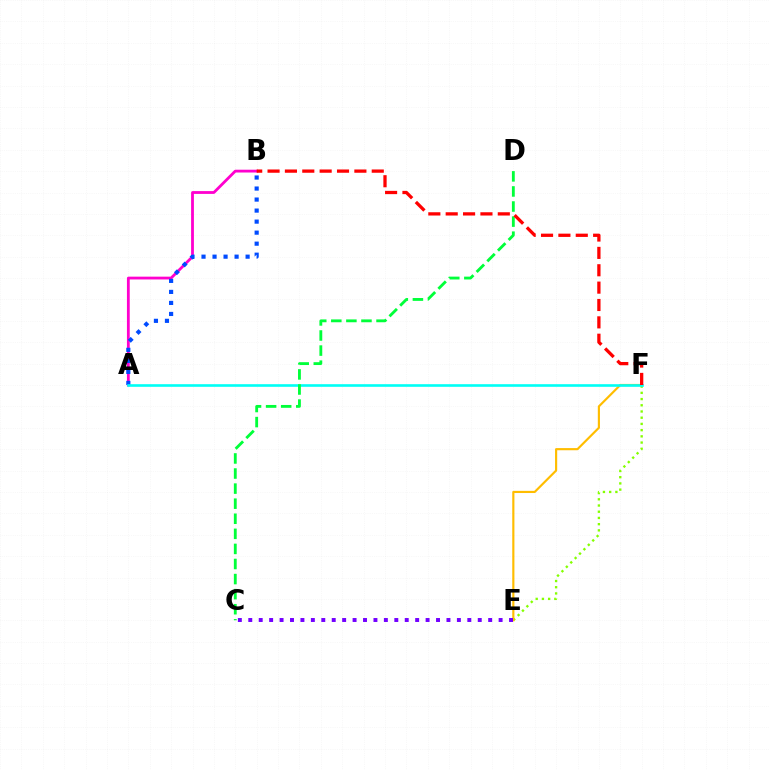{('A', 'B'): [{'color': '#ff00cf', 'line_style': 'solid', 'thickness': 2.02}, {'color': '#004bff', 'line_style': 'dotted', 'thickness': 3.0}], ('E', 'F'): [{'color': '#84ff00', 'line_style': 'dotted', 'thickness': 1.69}, {'color': '#ffbd00', 'line_style': 'solid', 'thickness': 1.56}], ('C', 'E'): [{'color': '#7200ff', 'line_style': 'dotted', 'thickness': 2.83}], ('A', 'F'): [{'color': '#00fff6', 'line_style': 'solid', 'thickness': 1.89}], ('C', 'D'): [{'color': '#00ff39', 'line_style': 'dashed', 'thickness': 2.05}], ('B', 'F'): [{'color': '#ff0000', 'line_style': 'dashed', 'thickness': 2.36}]}